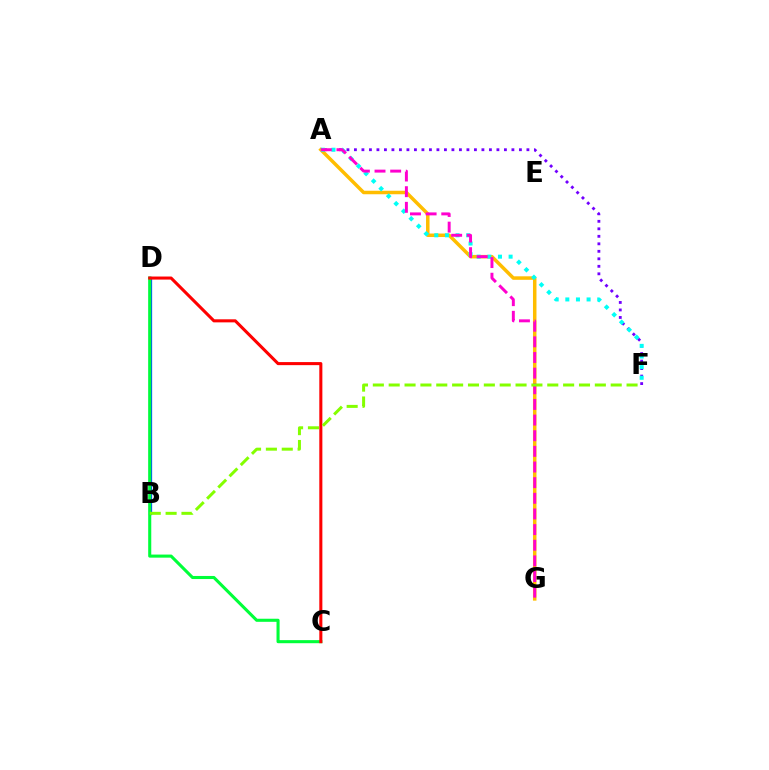{('B', 'D'): [{'color': '#004bff', 'line_style': 'solid', 'thickness': 2.35}], ('C', 'D'): [{'color': '#00ff39', 'line_style': 'solid', 'thickness': 2.22}, {'color': '#ff0000', 'line_style': 'solid', 'thickness': 2.2}], ('A', 'G'): [{'color': '#ffbd00', 'line_style': 'solid', 'thickness': 2.52}, {'color': '#ff00cf', 'line_style': 'dashed', 'thickness': 2.13}], ('A', 'F'): [{'color': '#7200ff', 'line_style': 'dotted', 'thickness': 2.04}, {'color': '#00fff6', 'line_style': 'dotted', 'thickness': 2.89}], ('B', 'F'): [{'color': '#84ff00', 'line_style': 'dashed', 'thickness': 2.15}]}